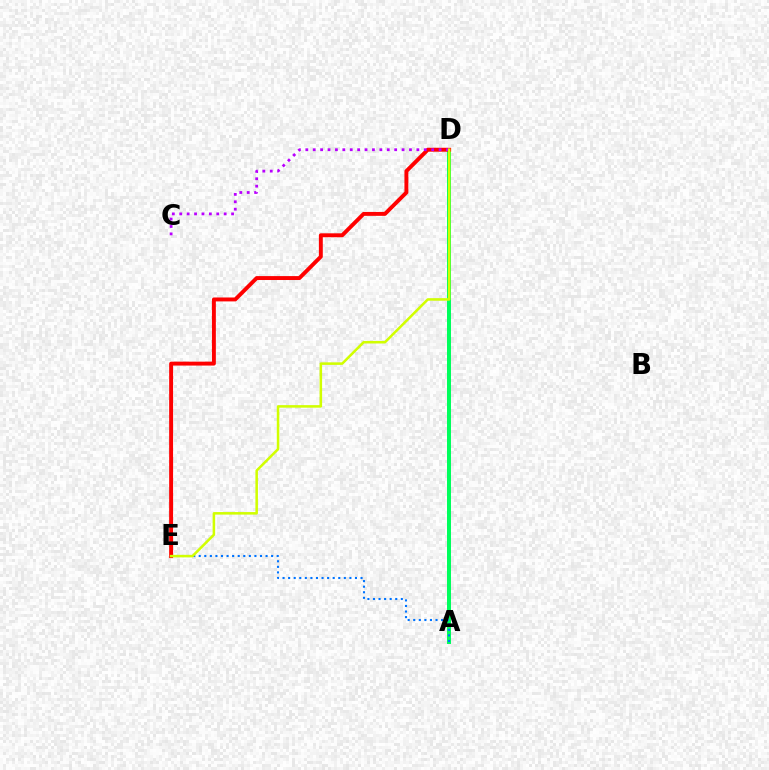{('A', 'D'): [{'color': '#00ff5c', 'line_style': 'solid', 'thickness': 2.87}], ('A', 'E'): [{'color': '#0074ff', 'line_style': 'dotted', 'thickness': 1.51}], ('D', 'E'): [{'color': '#ff0000', 'line_style': 'solid', 'thickness': 2.82}, {'color': '#d1ff00', 'line_style': 'solid', 'thickness': 1.83}], ('C', 'D'): [{'color': '#b900ff', 'line_style': 'dotted', 'thickness': 2.01}]}